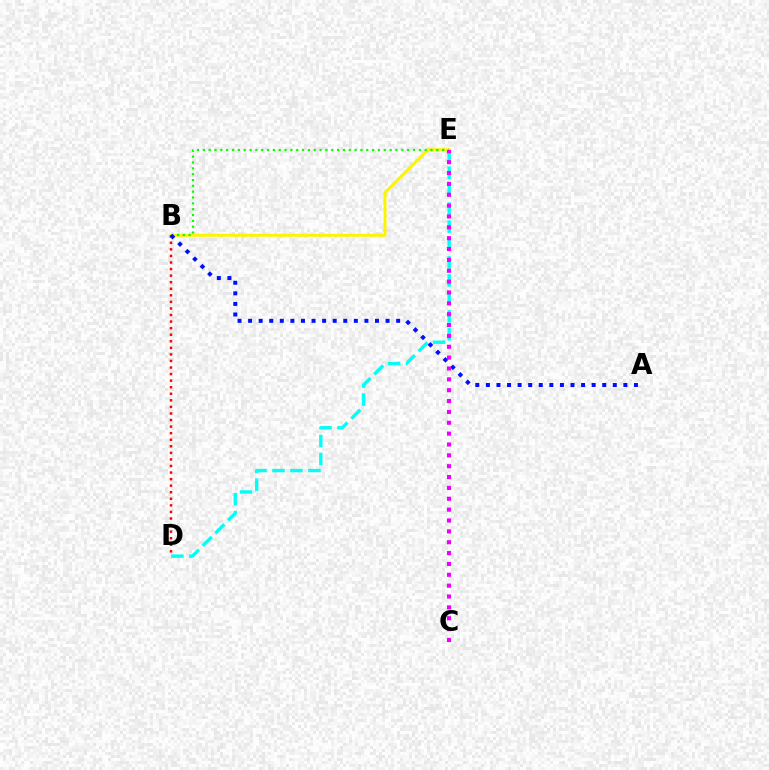{('D', 'E'): [{'color': '#00fff6', 'line_style': 'dashed', 'thickness': 2.44}], ('B', 'E'): [{'color': '#fcf500', 'line_style': 'solid', 'thickness': 2.13}, {'color': '#08ff00', 'line_style': 'dotted', 'thickness': 1.59}], ('B', 'D'): [{'color': '#ff0000', 'line_style': 'dotted', 'thickness': 1.78}], ('A', 'B'): [{'color': '#0010ff', 'line_style': 'dotted', 'thickness': 2.87}], ('C', 'E'): [{'color': '#ee00ff', 'line_style': 'dotted', 'thickness': 2.95}]}